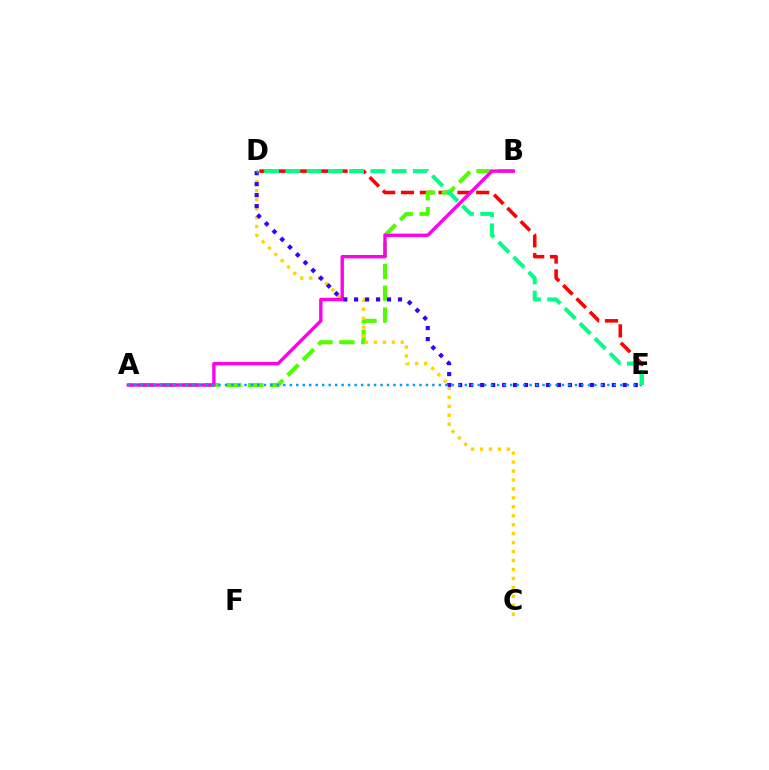{('D', 'E'): [{'color': '#ff0000', 'line_style': 'dashed', 'thickness': 2.56}, {'color': '#3700ff', 'line_style': 'dotted', 'thickness': 2.98}, {'color': '#00ff86', 'line_style': 'dashed', 'thickness': 2.89}], ('A', 'B'): [{'color': '#4fff00', 'line_style': 'dashed', 'thickness': 2.96}, {'color': '#ff00ed', 'line_style': 'solid', 'thickness': 2.43}], ('C', 'D'): [{'color': '#ffd500', 'line_style': 'dotted', 'thickness': 2.43}], ('A', 'E'): [{'color': '#009eff', 'line_style': 'dotted', 'thickness': 1.76}]}